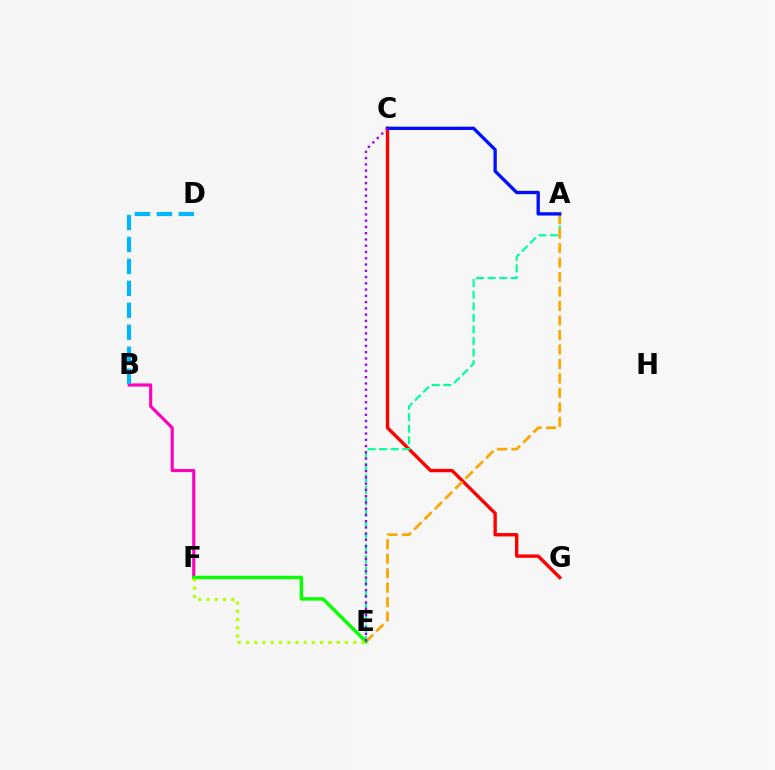{('B', 'F'): [{'color': '#ff00bd', 'line_style': 'solid', 'thickness': 2.25}], ('C', 'G'): [{'color': '#ff0000', 'line_style': 'solid', 'thickness': 2.42}], ('A', 'E'): [{'color': '#00ff9d', 'line_style': 'dashed', 'thickness': 1.57}, {'color': '#ffa500', 'line_style': 'dashed', 'thickness': 1.97}], ('E', 'F'): [{'color': '#08ff00', 'line_style': 'solid', 'thickness': 2.47}, {'color': '#b3ff00', 'line_style': 'dotted', 'thickness': 2.24}], ('B', 'D'): [{'color': '#00b5ff', 'line_style': 'dashed', 'thickness': 2.98}], ('A', 'C'): [{'color': '#0010ff', 'line_style': 'solid', 'thickness': 2.39}], ('C', 'E'): [{'color': '#9b00ff', 'line_style': 'dotted', 'thickness': 1.7}]}